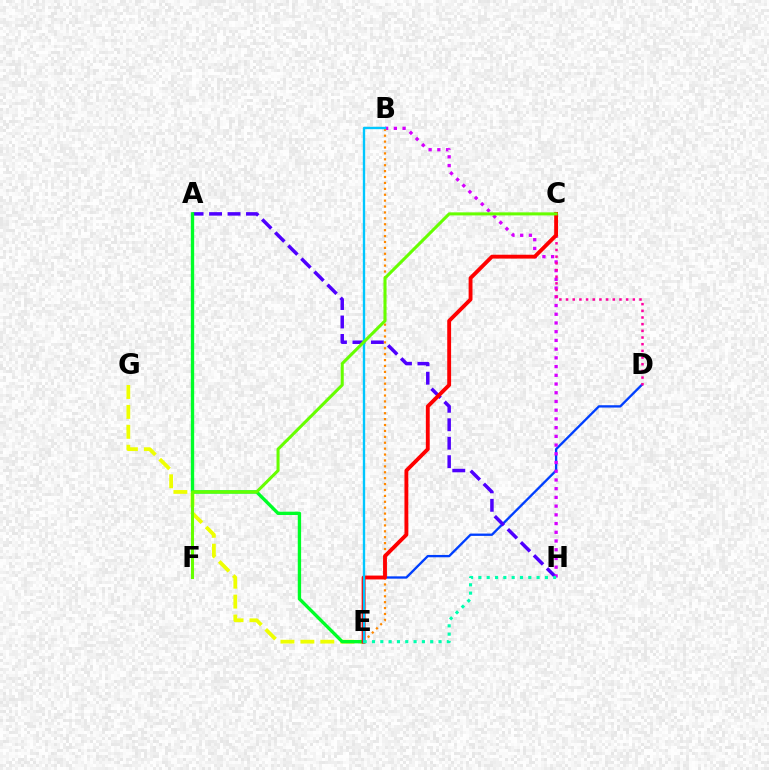{('D', 'E'): [{'color': '#003fff', 'line_style': 'solid', 'thickness': 1.68}], ('A', 'H'): [{'color': '#4f00ff', 'line_style': 'dashed', 'thickness': 2.51}], ('E', 'G'): [{'color': '#eeff00', 'line_style': 'dashed', 'thickness': 2.71}], ('B', 'H'): [{'color': '#d600ff', 'line_style': 'dotted', 'thickness': 2.37}], ('C', 'D'): [{'color': '#ff00a0', 'line_style': 'dotted', 'thickness': 1.81}], ('A', 'E'): [{'color': '#00ff27', 'line_style': 'solid', 'thickness': 2.41}], ('B', 'E'): [{'color': '#ff8800', 'line_style': 'dotted', 'thickness': 1.6}, {'color': '#00c7ff', 'line_style': 'solid', 'thickness': 1.69}], ('C', 'E'): [{'color': '#ff0000', 'line_style': 'solid', 'thickness': 2.78}], ('C', 'F'): [{'color': '#66ff00', 'line_style': 'solid', 'thickness': 2.2}], ('E', 'H'): [{'color': '#00ffaf', 'line_style': 'dotted', 'thickness': 2.26}]}